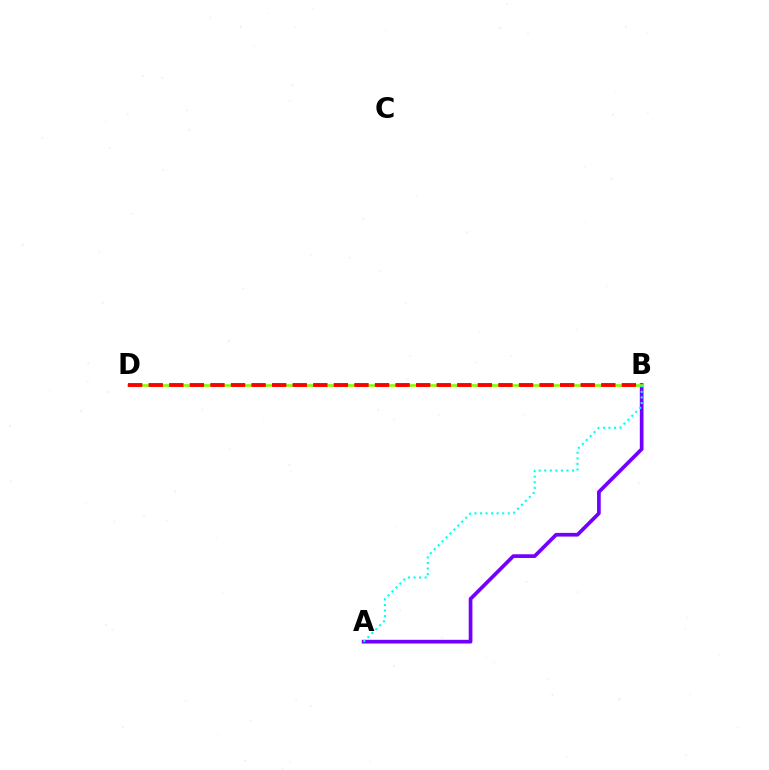{('A', 'B'): [{'color': '#7200ff', 'line_style': 'solid', 'thickness': 2.66}, {'color': '#00fff6', 'line_style': 'dotted', 'thickness': 1.51}], ('B', 'D'): [{'color': '#84ff00', 'line_style': 'solid', 'thickness': 1.93}, {'color': '#ff0000', 'line_style': 'dashed', 'thickness': 2.79}]}